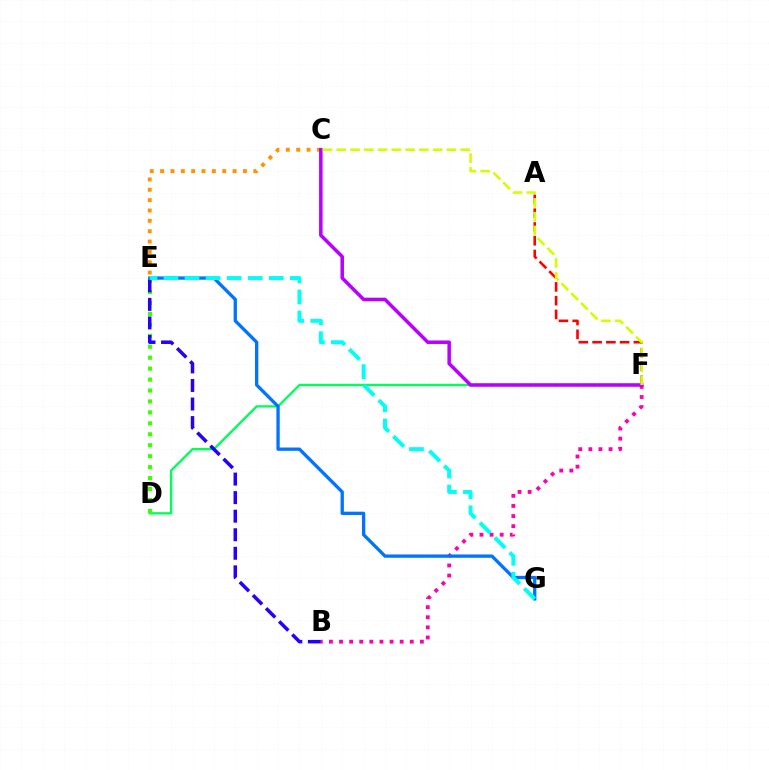{('B', 'F'): [{'color': '#ff00ac', 'line_style': 'dotted', 'thickness': 2.75}], ('D', 'F'): [{'color': '#00ff5c', 'line_style': 'solid', 'thickness': 1.7}], ('E', 'G'): [{'color': '#0074ff', 'line_style': 'solid', 'thickness': 2.38}, {'color': '#00fff6', 'line_style': 'dashed', 'thickness': 2.86}], ('C', 'E'): [{'color': '#ff9400', 'line_style': 'dotted', 'thickness': 2.81}], ('D', 'E'): [{'color': '#3dff00', 'line_style': 'dotted', 'thickness': 2.97}], ('A', 'F'): [{'color': '#ff0000', 'line_style': 'dashed', 'thickness': 1.87}], ('B', 'E'): [{'color': '#2500ff', 'line_style': 'dashed', 'thickness': 2.52}], ('C', 'F'): [{'color': '#b900ff', 'line_style': 'solid', 'thickness': 2.53}, {'color': '#d1ff00', 'line_style': 'dashed', 'thickness': 1.87}]}